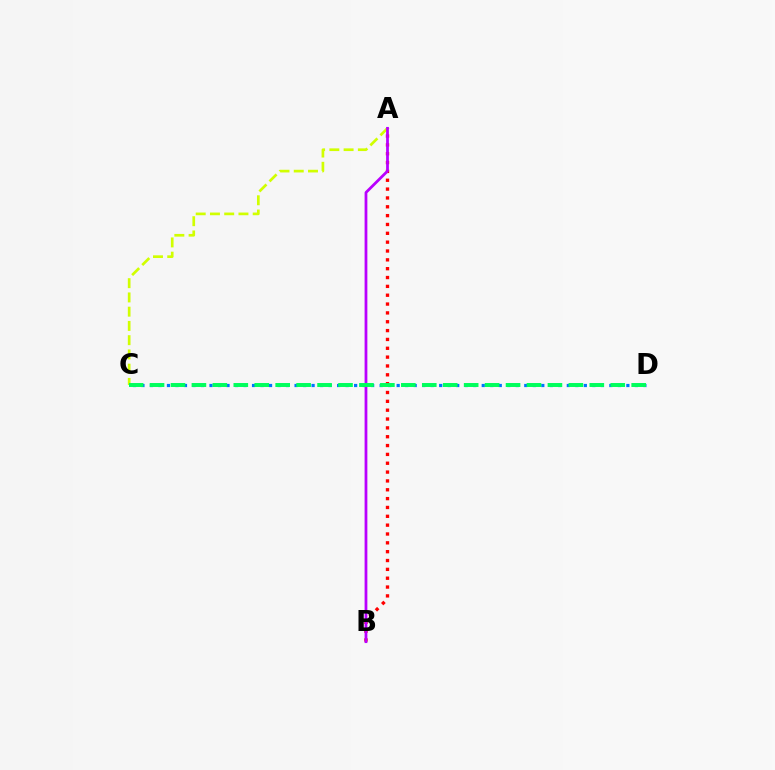{('A', 'B'): [{'color': '#ff0000', 'line_style': 'dotted', 'thickness': 2.4}, {'color': '#b900ff', 'line_style': 'solid', 'thickness': 1.99}], ('C', 'D'): [{'color': '#0074ff', 'line_style': 'dotted', 'thickness': 2.31}, {'color': '#00ff5c', 'line_style': 'dashed', 'thickness': 2.84}], ('A', 'C'): [{'color': '#d1ff00', 'line_style': 'dashed', 'thickness': 1.94}]}